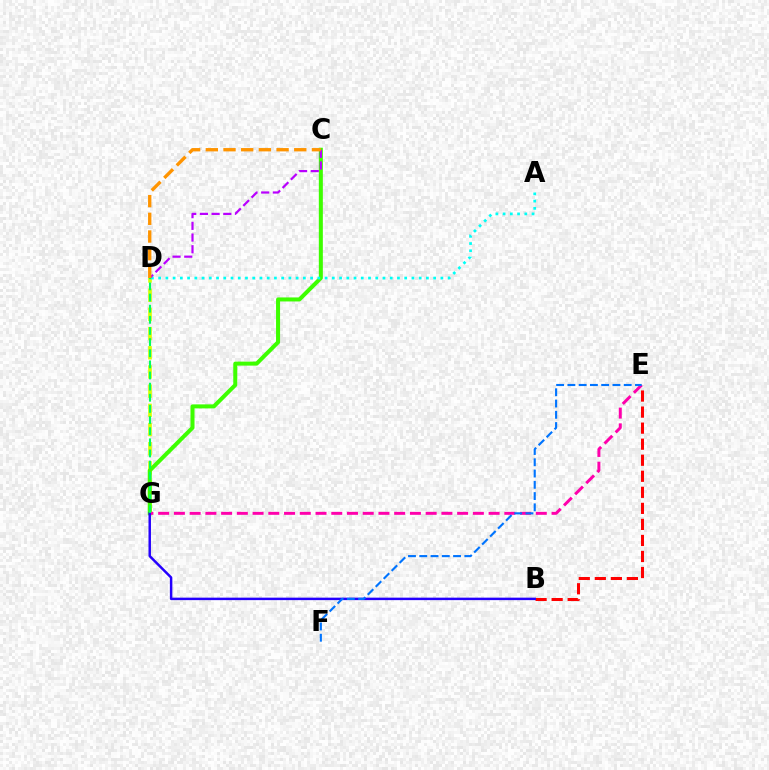{('D', 'G'): [{'color': '#d1ff00', 'line_style': 'dashed', 'thickness': 2.61}, {'color': '#00ff5c', 'line_style': 'dashed', 'thickness': 1.51}], ('B', 'E'): [{'color': '#ff0000', 'line_style': 'dashed', 'thickness': 2.18}], ('C', 'G'): [{'color': '#3dff00', 'line_style': 'solid', 'thickness': 2.9}], ('A', 'D'): [{'color': '#00fff6', 'line_style': 'dotted', 'thickness': 1.97}], ('C', 'D'): [{'color': '#b900ff', 'line_style': 'dashed', 'thickness': 1.59}, {'color': '#ff9400', 'line_style': 'dashed', 'thickness': 2.4}], ('E', 'G'): [{'color': '#ff00ac', 'line_style': 'dashed', 'thickness': 2.14}], ('B', 'G'): [{'color': '#2500ff', 'line_style': 'solid', 'thickness': 1.78}], ('E', 'F'): [{'color': '#0074ff', 'line_style': 'dashed', 'thickness': 1.53}]}